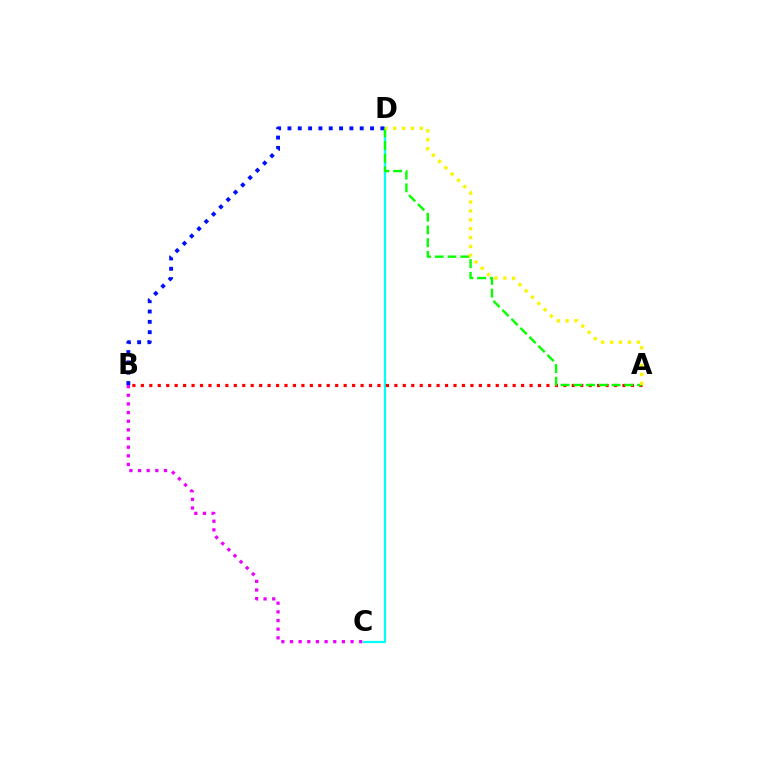{('C', 'D'): [{'color': '#00fff6', 'line_style': 'solid', 'thickness': 1.61}], ('B', 'D'): [{'color': '#0010ff', 'line_style': 'dotted', 'thickness': 2.8}], ('A', 'B'): [{'color': '#ff0000', 'line_style': 'dotted', 'thickness': 2.3}], ('B', 'C'): [{'color': '#ee00ff', 'line_style': 'dotted', 'thickness': 2.35}], ('A', 'D'): [{'color': '#08ff00', 'line_style': 'dashed', 'thickness': 1.73}, {'color': '#fcf500', 'line_style': 'dotted', 'thickness': 2.42}]}